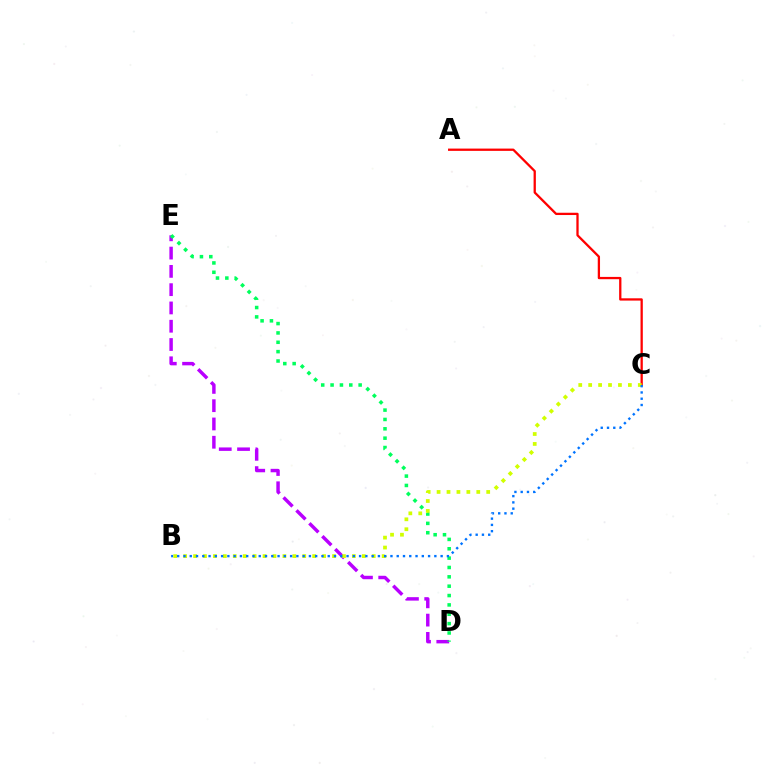{('D', 'E'): [{'color': '#b900ff', 'line_style': 'dashed', 'thickness': 2.48}, {'color': '#00ff5c', 'line_style': 'dotted', 'thickness': 2.54}], ('A', 'C'): [{'color': '#ff0000', 'line_style': 'solid', 'thickness': 1.65}], ('B', 'C'): [{'color': '#d1ff00', 'line_style': 'dotted', 'thickness': 2.7}, {'color': '#0074ff', 'line_style': 'dotted', 'thickness': 1.7}]}